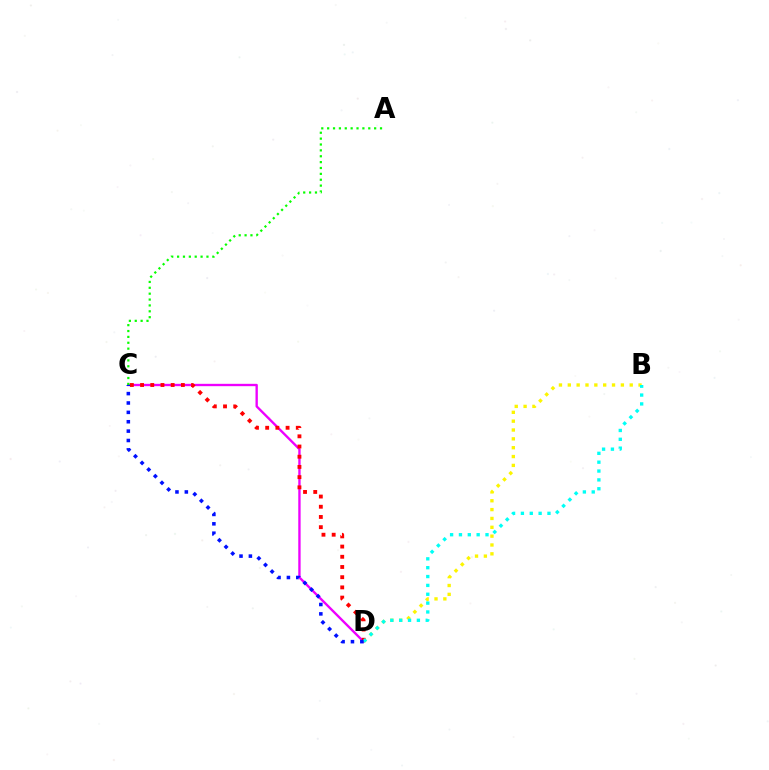{('C', 'D'): [{'color': '#ee00ff', 'line_style': 'solid', 'thickness': 1.69}, {'color': '#ff0000', 'line_style': 'dotted', 'thickness': 2.77}, {'color': '#0010ff', 'line_style': 'dotted', 'thickness': 2.55}], ('B', 'D'): [{'color': '#fcf500', 'line_style': 'dotted', 'thickness': 2.4}, {'color': '#00fff6', 'line_style': 'dotted', 'thickness': 2.41}], ('A', 'C'): [{'color': '#08ff00', 'line_style': 'dotted', 'thickness': 1.6}]}